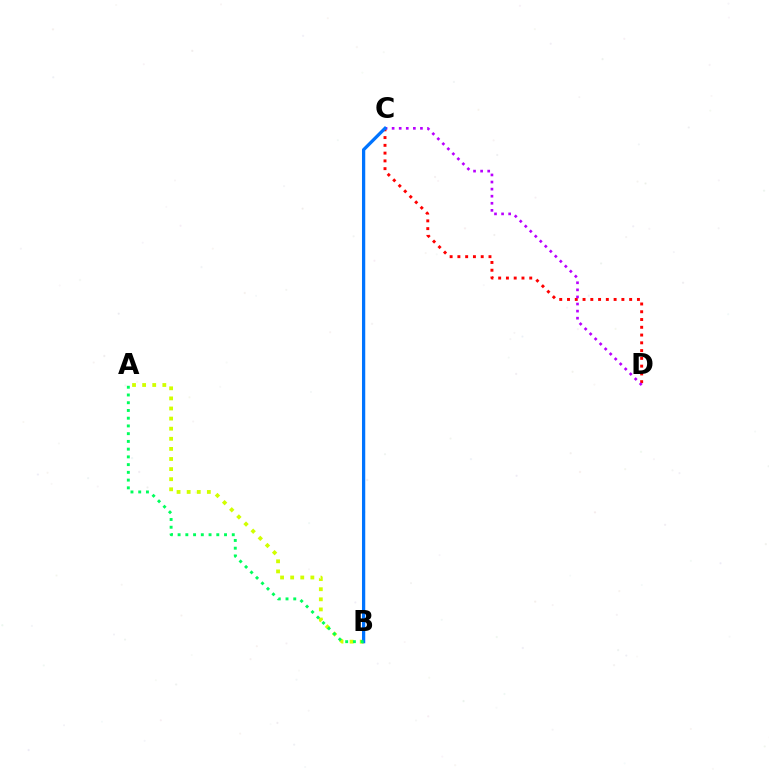{('A', 'B'): [{'color': '#d1ff00', 'line_style': 'dotted', 'thickness': 2.74}, {'color': '#00ff5c', 'line_style': 'dotted', 'thickness': 2.1}], ('C', 'D'): [{'color': '#ff0000', 'line_style': 'dotted', 'thickness': 2.11}, {'color': '#b900ff', 'line_style': 'dotted', 'thickness': 1.92}], ('B', 'C'): [{'color': '#0074ff', 'line_style': 'solid', 'thickness': 2.35}]}